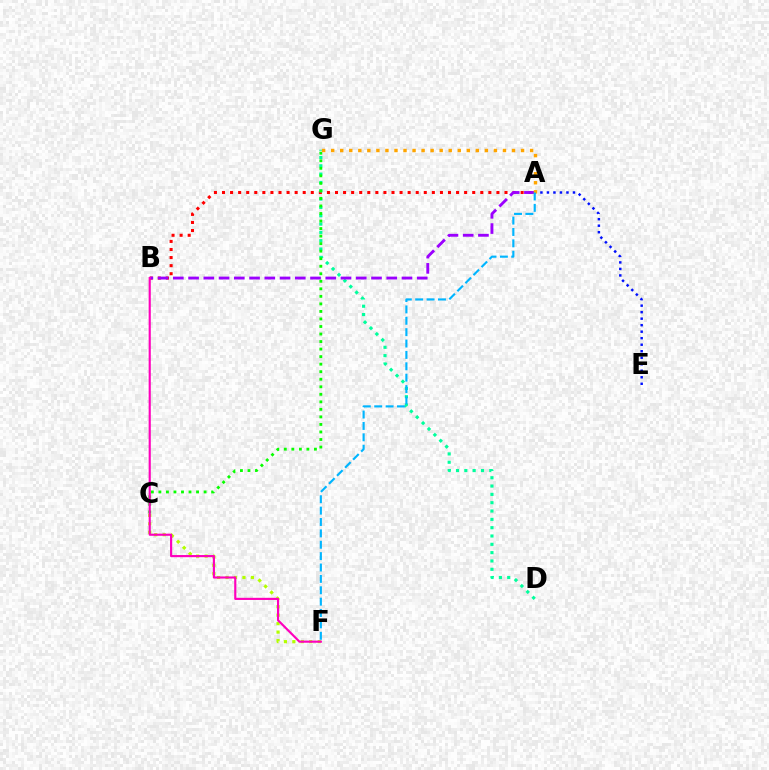{('C', 'F'): [{'color': '#b3ff00', 'line_style': 'dotted', 'thickness': 2.3}], ('A', 'B'): [{'color': '#ff0000', 'line_style': 'dotted', 'thickness': 2.19}, {'color': '#9b00ff', 'line_style': 'dashed', 'thickness': 2.07}], ('D', 'G'): [{'color': '#00ff9d', 'line_style': 'dotted', 'thickness': 2.26}], ('A', 'E'): [{'color': '#0010ff', 'line_style': 'dotted', 'thickness': 1.77}], ('C', 'G'): [{'color': '#08ff00', 'line_style': 'dotted', 'thickness': 2.05}], ('B', 'F'): [{'color': '#ff00bd', 'line_style': 'solid', 'thickness': 1.55}], ('A', 'G'): [{'color': '#ffa500', 'line_style': 'dotted', 'thickness': 2.46}], ('A', 'F'): [{'color': '#00b5ff', 'line_style': 'dashed', 'thickness': 1.55}]}